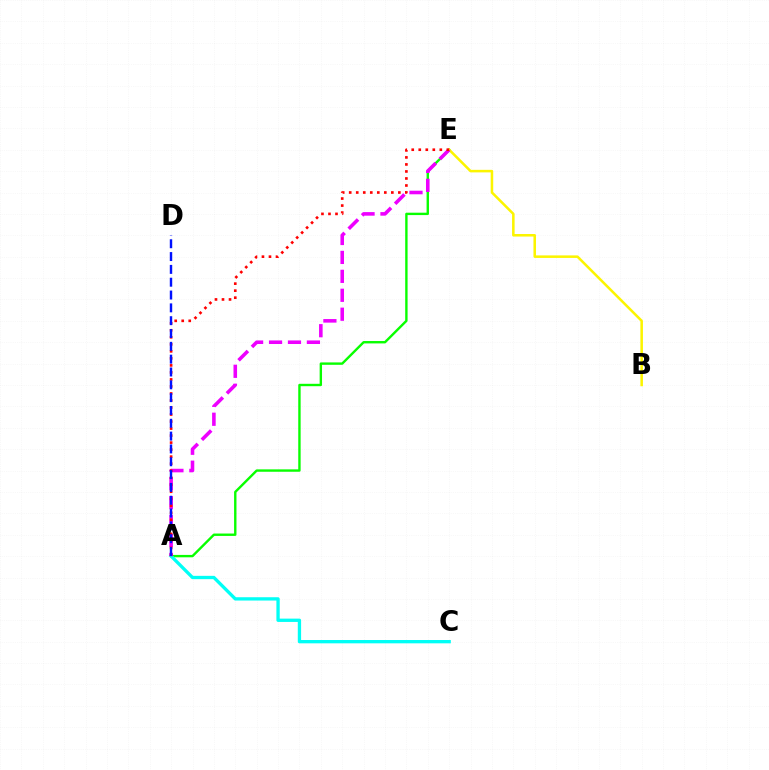{('A', 'E'): [{'color': '#08ff00', 'line_style': 'solid', 'thickness': 1.72}, {'color': '#ee00ff', 'line_style': 'dashed', 'thickness': 2.57}, {'color': '#ff0000', 'line_style': 'dotted', 'thickness': 1.91}], ('B', 'E'): [{'color': '#fcf500', 'line_style': 'solid', 'thickness': 1.83}], ('A', 'C'): [{'color': '#00fff6', 'line_style': 'solid', 'thickness': 2.39}], ('A', 'D'): [{'color': '#0010ff', 'line_style': 'dashed', 'thickness': 1.74}]}